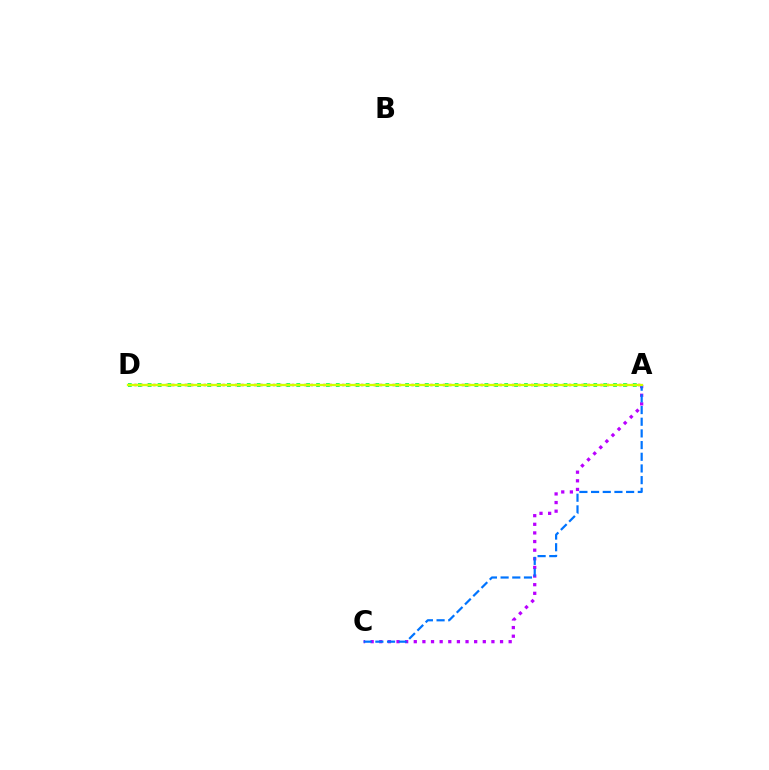{('A', 'D'): [{'color': '#ff0000', 'line_style': 'dotted', 'thickness': 1.71}, {'color': '#00ff5c', 'line_style': 'dotted', 'thickness': 2.69}, {'color': '#d1ff00', 'line_style': 'solid', 'thickness': 1.67}], ('A', 'C'): [{'color': '#b900ff', 'line_style': 'dotted', 'thickness': 2.34}, {'color': '#0074ff', 'line_style': 'dashed', 'thickness': 1.59}]}